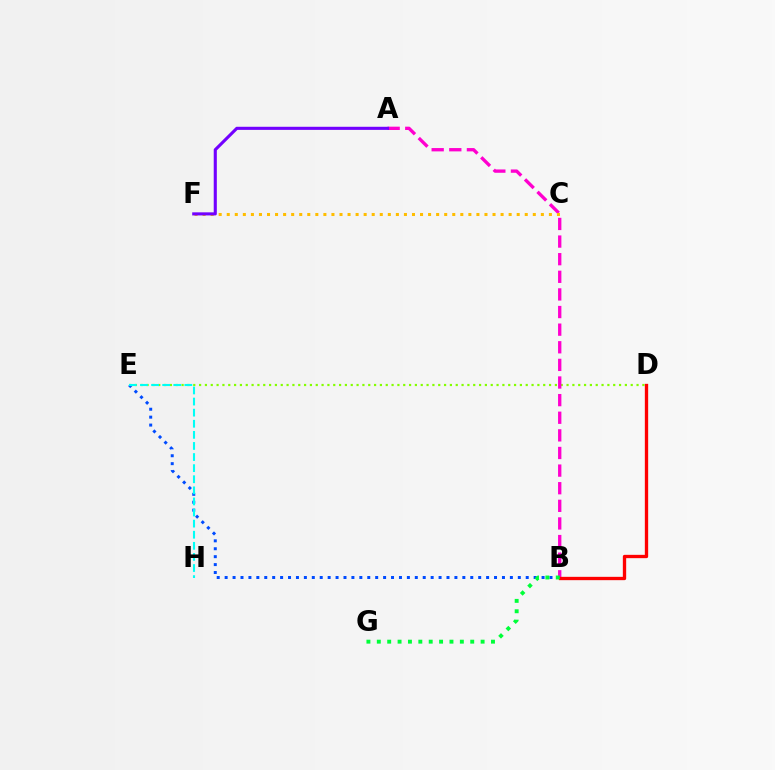{('D', 'E'): [{'color': '#84ff00', 'line_style': 'dotted', 'thickness': 1.58}], ('A', 'B'): [{'color': '#ff00cf', 'line_style': 'dashed', 'thickness': 2.39}], ('B', 'E'): [{'color': '#004bff', 'line_style': 'dotted', 'thickness': 2.15}], ('C', 'F'): [{'color': '#ffbd00', 'line_style': 'dotted', 'thickness': 2.19}], ('B', 'D'): [{'color': '#ff0000', 'line_style': 'solid', 'thickness': 2.4}], ('E', 'H'): [{'color': '#00fff6', 'line_style': 'dashed', 'thickness': 1.51}], ('B', 'G'): [{'color': '#00ff39', 'line_style': 'dotted', 'thickness': 2.82}], ('A', 'F'): [{'color': '#7200ff', 'line_style': 'solid', 'thickness': 2.23}]}